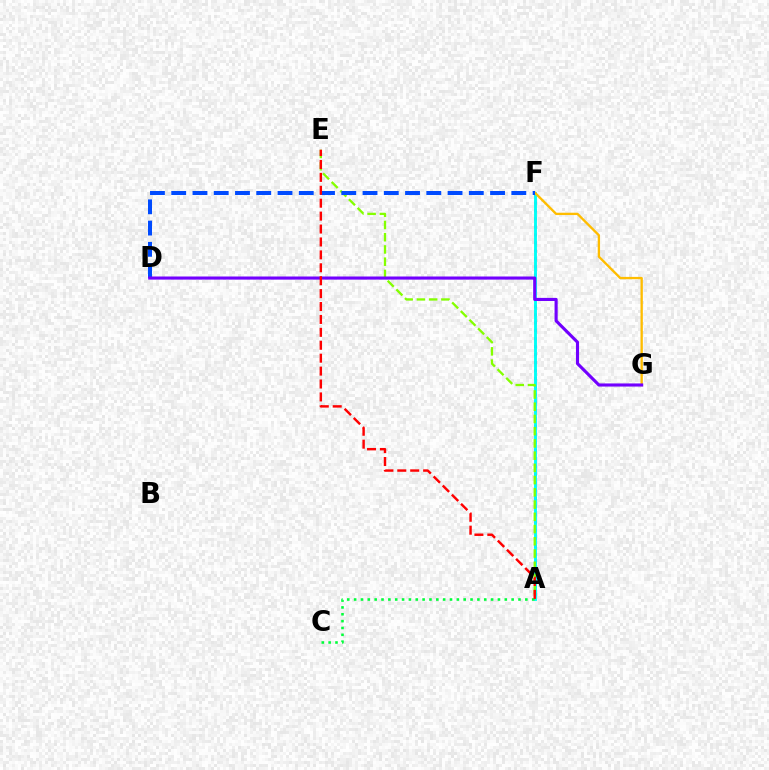{('A', 'F'): [{'color': '#ff00cf', 'line_style': 'dotted', 'thickness': 2.17}, {'color': '#00fff6', 'line_style': 'solid', 'thickness': 2.08}], ('F', 'G'): [{'color': '#ffbd00', 'line_style': 'solid', 'thickness': 1.68}], ('A', 'E'): [{'color': '#84ff00', 'line_style': 'dashed', 'thickness': 1.66}, {'color': '#ff0000', 'line_style': 'dashed', 'thickness': 1.75}], ('A', 'C'): [{'color': '#00ff39', 'line_style': 'dotted', 'thickness': 1.86}], ('D', 'F'): [{'color': '#004bff', 'line_style': 'dashed', 'thickness': 2.89}], ('D', 'G'): [{'color': '#7200ff', 'line_style': 'solid', 'thickness': 2.24}]}